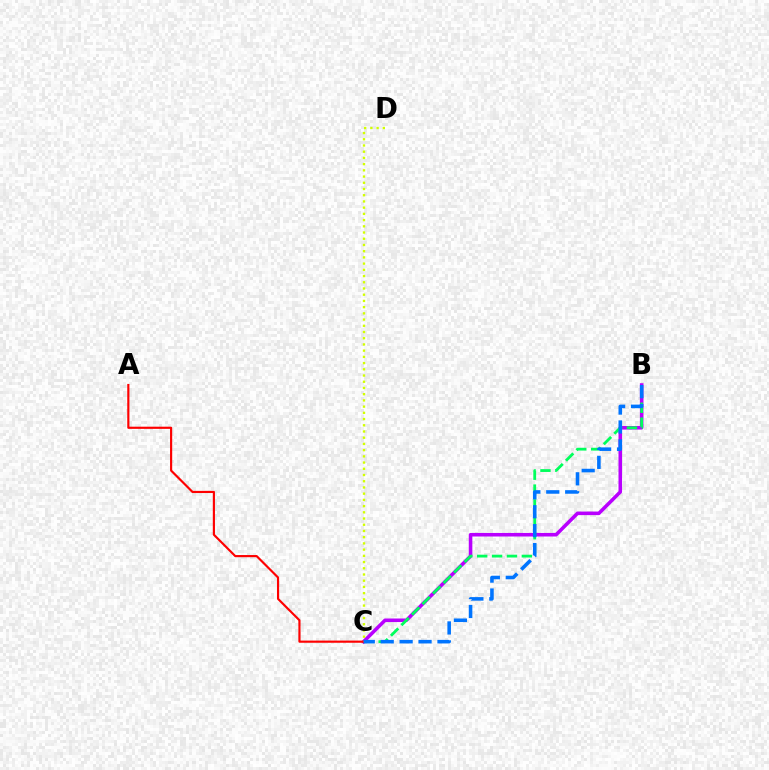{('B', 'C'): [{'color': '#b900ff', 'line_style': 'solid', 'thickness': 2.56}, {'color': '#00ff5c', 'line_style': 'dashed', 'thickness': 2.02}, {'color': '#0074ff', 'line_style': 'dashed', 'thickness': 2.57}], ('A', 'C'): [{'color': '#ff0000', 'line_style': 'solid', 'thickness': 1.56}], ('C', 'D'): [{'color': '#d1ff00', 'line_style': 'dotted', 'thickness': 1.69}]}